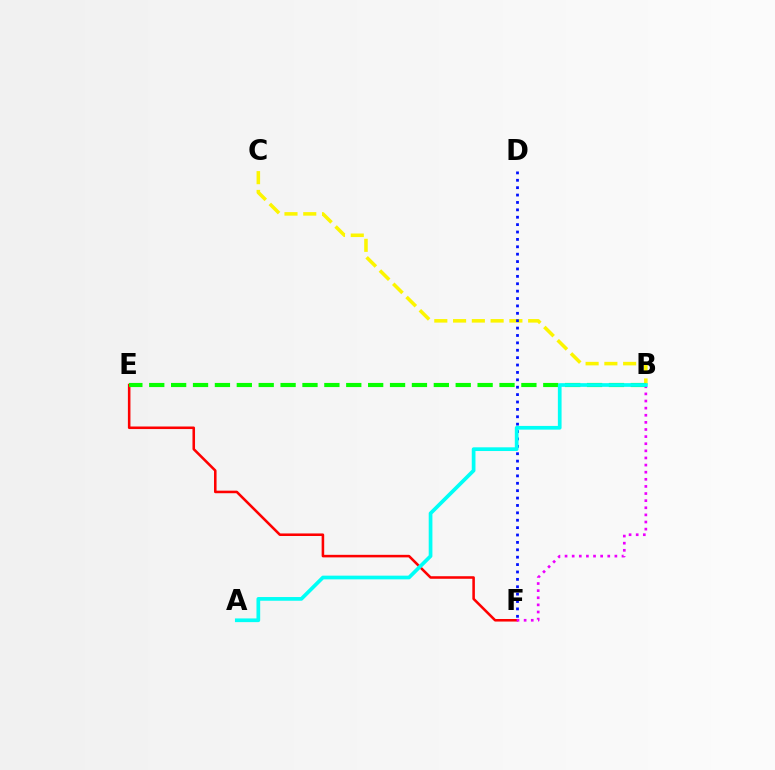{('E', 'F'): [{'color': '#ff0000', 'line_style': 'solid', 'thickness': 1.84}], ('B', 'F'): [{'color': '#ee00ff', 'line_style': 'dotted', 'thickness': 1.93}], ('B', 'C'): [{'color': '#fcf500', 'line_style': 'dashed', 'thickness': 2.55}], ('D', 'F'): [{'color': '#0010ff', 'line_style': 'dotted', 'thickness': 2.01}], ('B', 'E'): [{'color': '#08ff00', 'line_style': 'dashed', 'thickness': 2.97}], ('A', 'B'): [{'color': '#00fff6', 'line_style': 'solid', 'thickness': 2.67}]}